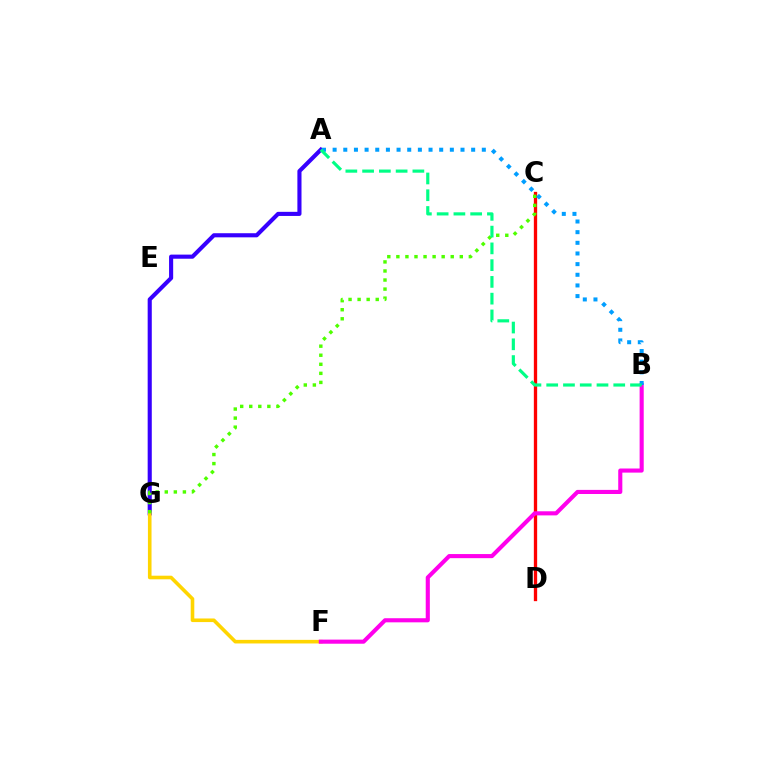{('A', 'G'): [{'color': '#3700ff', 'line_style': 'solid', 'thickness': 2.96}], ('C', 'D'): [{'color': '#ff0000', 'line_style': 'solid', 'thickness': 2.39}], ('F', 'G'): [{'color': '#ffd500', 'line_style': 'solid', 'thickness': 2.59}], ('B', 'F'): [{'color': '#ff00ed', 'line_style': 'solid', 'thickness': 2.96}], ('C', 'G'): [{'color': '#4fff00', 'line_style': 'dotted', 'thickness': 2.46}], ('A', 'B'): [{'color': '#009eff', 'line_style': 'dotted', 'thickness': 2.9}, {'color': '#00ff86', 'line_style': 'dashed', 'thickness': 2.28}]}